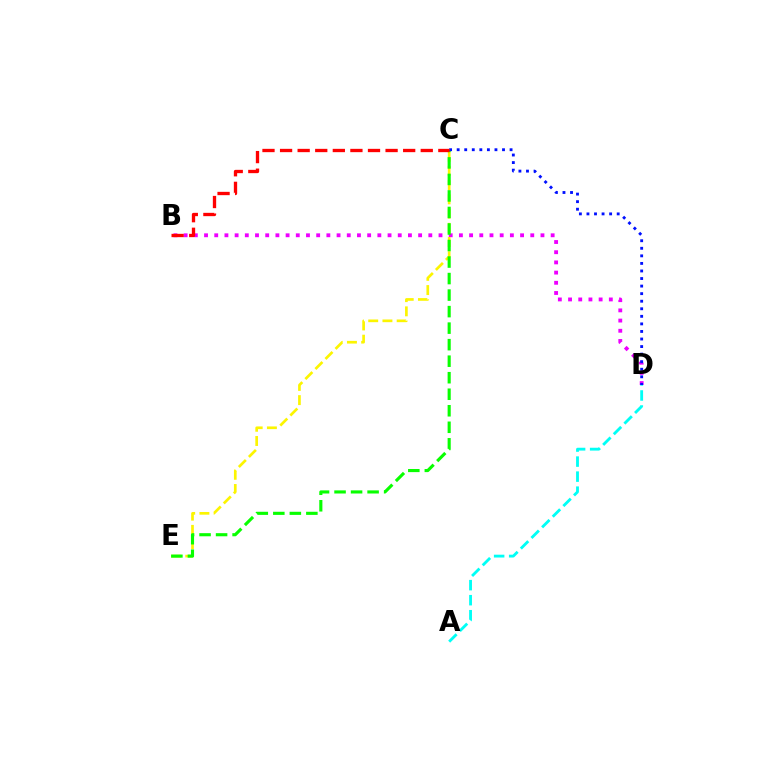{('B', 'D'): [{'color': '#ee00ff', 'line_style': 'dotted', 'thickness': 2.77}], ('C', 'E'): [{'color': '#fcf500', 'line_style': 'dashed', 'thickness': 1.93}, {'color': '#08ff00', 'line_style': 'dashed', 'thickness': 2.24}], ('C', 'D'): [{'color': '#0010ff', 'line_style': 'dotted', 'thickness': 2.05}], ('A', 'D'): [{'color': '#00fff6', 'line_style': 'dashed', 'thickness': 2.04}], ('B', 'C'): [{'color': '#ff0000', 'line_style': 'dashed', 'thickness': 2.39}]}